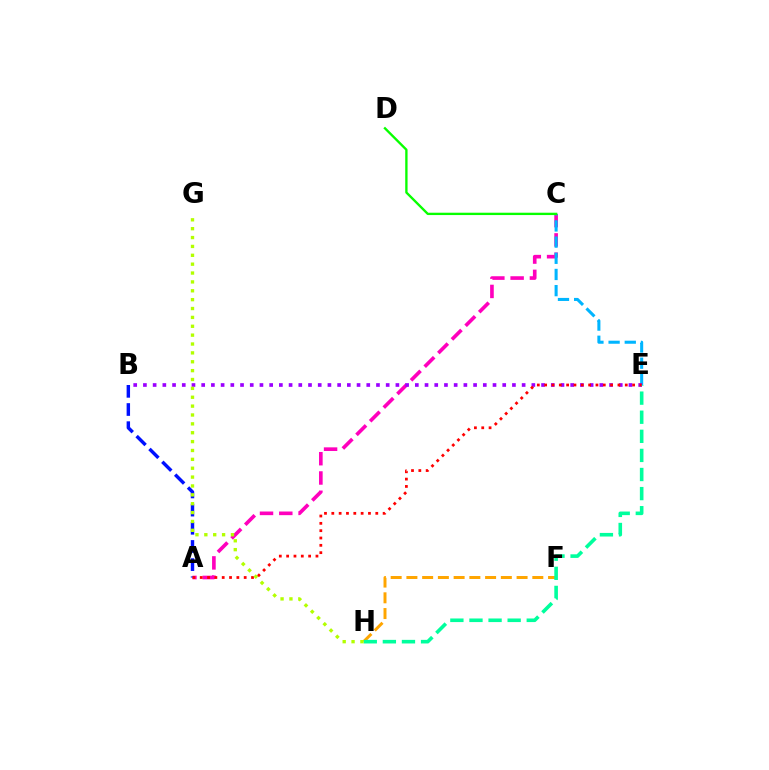{('A', 'C'): [{'color': '#ff00bd', 'line_style': 'dashed', 'thickness': 2.62}], ('F', 'H'): [{'color': '#ffa500', 'line_style': 'dashed', 'thickness': 2.14}], ('C', 'E'): [{'color': '#00b5ff', 'line_style': 'dashed', 'thickness': 2.2}], ('B', 'E'): [{'color': '#9b00ff', 'line_style': 'dotted', 'thickness': 2.64}], ('E', 'H'): [{'color': '#00ff9d', 'line_style': 'dashed', 'thickness': 2.59}], ('A', 'B'): [{'color': '#0010ff', 'line_style': 'dashed', 'thickness': 2.47}], ('A', 'E'): [{'color': '#ff0000', 'line_style': 'dotted', 'thickness': 1.99}], ('G', 'H'): [{'color': '#b3ff00', 'line_style': 'dotted', 'thickness': 2.41}], ('C', 'D'): [{'color': '#08ff00', 'line_style': 'solid', 'thickness': 1.69}]}